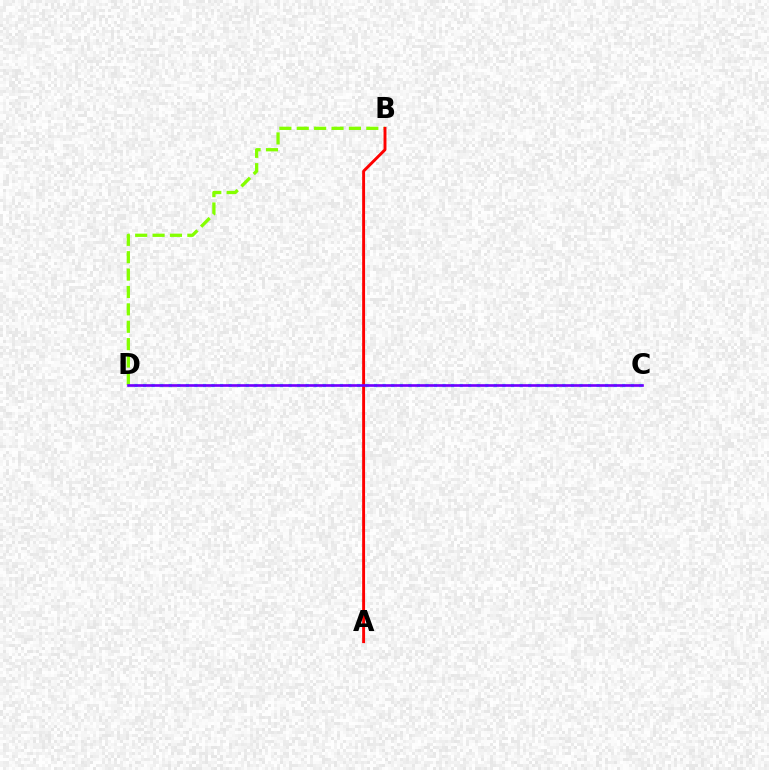{('B', 'D'): [{'color': '#84ff00', 'line_style': 'dashed', 'thickness': 2.36}], ('C', 'D'): [{'color': '#00fff6', 'line_style': 'dotted', 'thickness': 2.32}, {'color': '#7200ff', 'line_style': 'solid', 'thickness': 1.92}], ('A', 'B'): [{'color': '#ff0000', 'line_style': 'solid', 'thickness': 2.1}]}